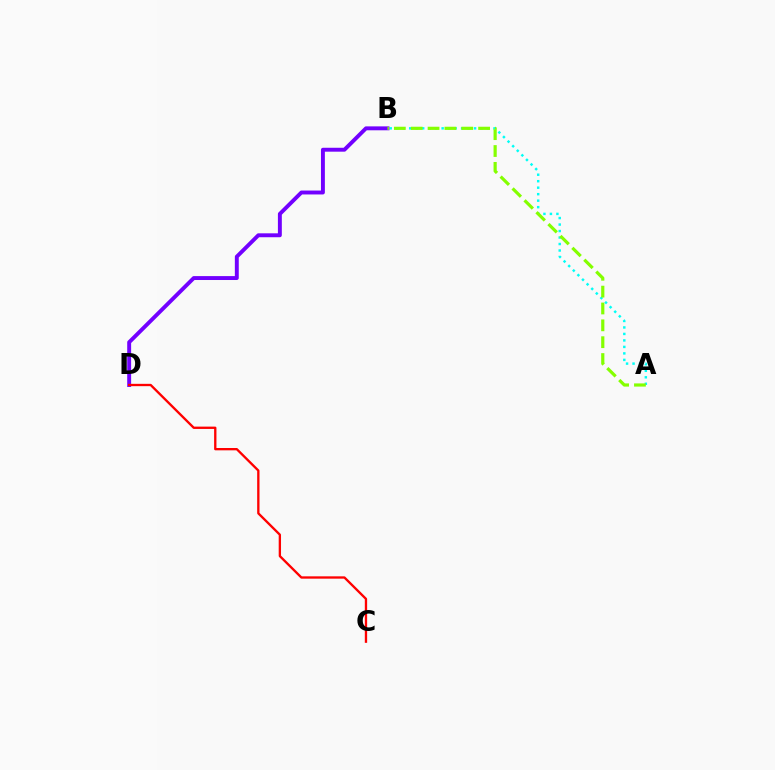{('A', 'B'): [{'color': '#00fff6', 'line_style': 'dotted', 'thickness': 1.76}, {'color': '#84ff00', 'line_style': 'dashed', 'thickness': 2.29}], ('B', 'D'): [{'color': '#7200ff', 'line_style': 'solid', 'thickness': 2.82}], ('C', 'D'): [{'color': '#ff0000', 'line_style': 'solid', 'thickness': 1.68}]}